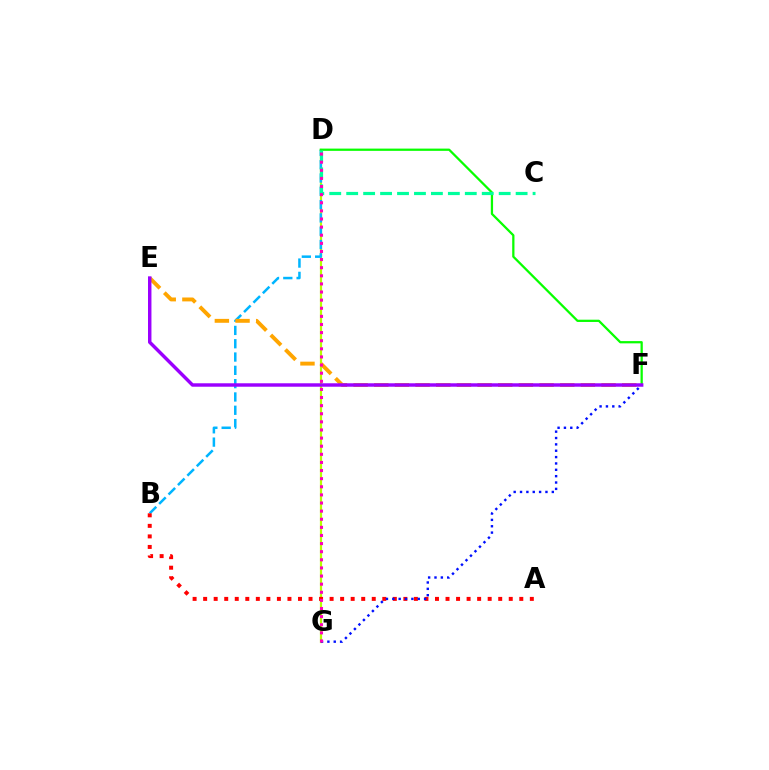{('D', 'G'): [{'color': '#b3ff00', 'line_style': 'solid', 'thickness': 1.58}, {'color': '#ff00bd', 'line_style': 'dotted', 'thickness': 2.2}], ('B', 'D'): [{'color': '#00b5ff', 'line_style': 'dashed', 'thickness': 1.81}], ('D', 'F'): [{'color': '#08ff00', 'line_style': 'solid', 'thickness': 1.63}], ('A', 'B'): [{'color': '#ff0000', 'line_style': 'dotted', 'thickness': 2.86}], ('E', 'F'): [{'color': '#ffa500', 'line_style': 'dashed', 'thickness': 2.81}, {'color': '#9b00ff', 'line_style': 'solid', 'thickness': 2.48}], ('C', 'D'): [{'color': '#00ff9d', 'line_style': 'dashed', 'thickness': 2.3}], ('F', 'G'): [{'color': '#0010ff', 'line_style': 'dotted', 'thickness': 1.73}]}